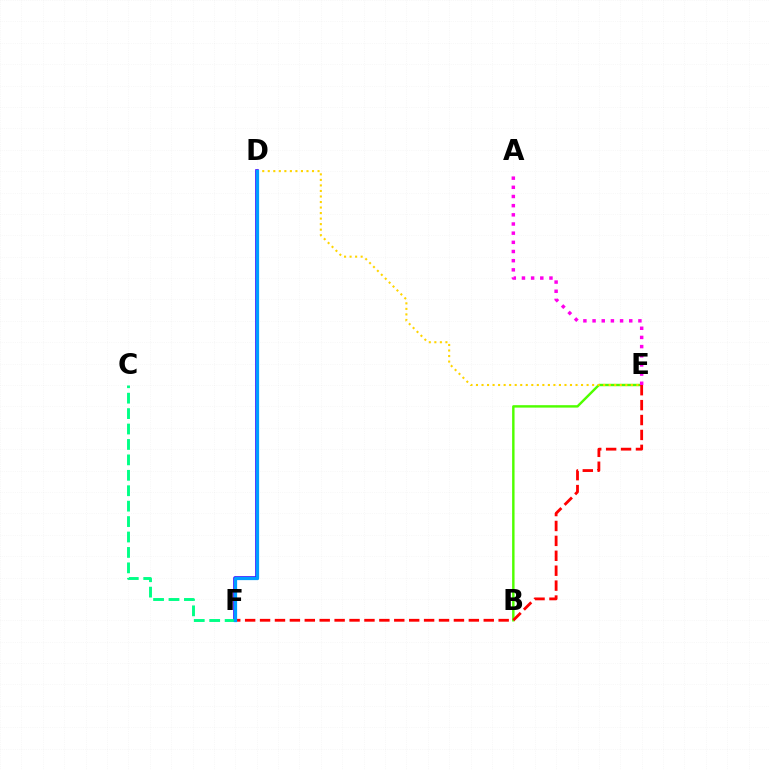{('B', 'E'): [{'color': '#4fff00', 'line_style': 'solid', 'thickness': 1.75}], ('D', 'E'): [{'color': '#ffd500', 'line_style': 'dotted', 'thickness': 1.5}], ('D', 'F'): [{'color': '#3700ff', 'line_style': 'solid', 'thickness': 2.58}, {'color': '#009eff', 'line_style': 'solid', 'thickness': 2.34}], ('A', 'E'): [{'color': '#ff00ed', 'line_style': 'dotted', 'thickness': 2.49}], ('C', 'F'): [{'color': '#00ff86', 'line_style': 'dashed', 'thickness': 2.1}], ('E', 'F'): [{'color': '#ff0000', 'line_style': 'dashed', 'thickness': 2.03}]}